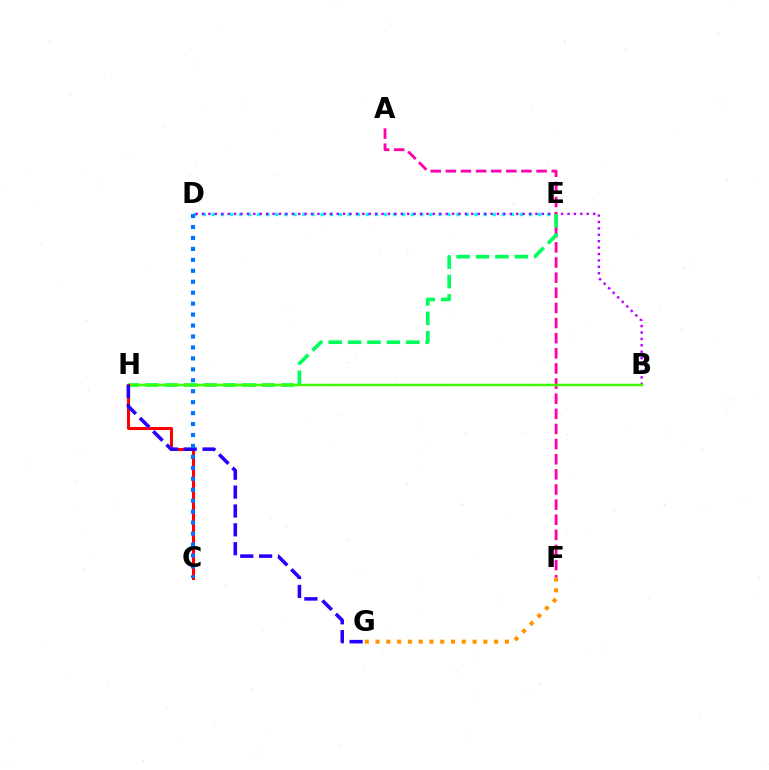{('D', 'E'): [{'color': '#00fff6', 'line_style': 'dotted', 'thickness': 2.46}], ('B', 'D'): [{'color': '#b900ff', 'line_style': 'dotted', 'thickness': 1.74}], ('F', 'G'): [{'color': '#ff9400', 'line_style': 'dotted', 'thickness': 2.93}], ('A', 'F'): [{'color': '#ff00ac', 'line_style': 'dashed', 'thickness': 2.06}], ('E', 'H'): [{'color': '#00ff5c', 'line_style': 'dashed', 'thickness': 2.64}], ('B', 'H'): [{'color': '#d1ff00', 'line_style': 'dotted', 'thickness': 1.6}, {'color': '#3dff00', 'line_style': 'solid', 'thickness': 1.77}], ('C', 'H'): [{'color': '#ff0000', 'line_style': 'solid', 'thickness': 2.19}], ('G', 'H'): [{'color': '#2500ff', 'line_style': 'dashed', 'thickness': 2.56}], ('C', 'D'): [{'color': '#0074ff', 'line_style': 'dotted', 'thickness': 2.97}]}